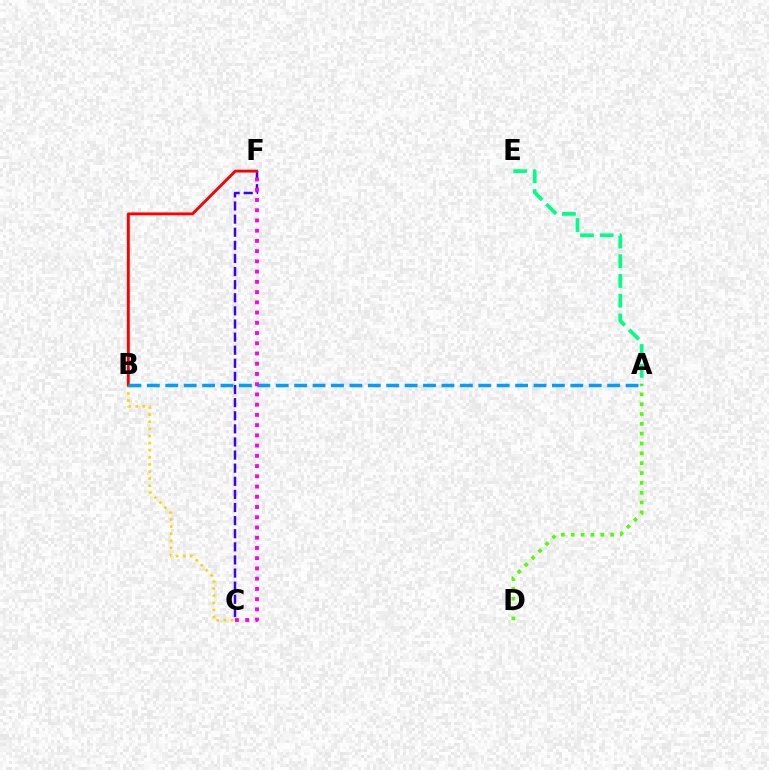{('B', 'C'): [{'color': '#ffd500', 'line_style': 'dotted', 'thickness': 1.93}], ('C', 'F'): [{'color': '#3700ff', 'line_style': 'dashed', 'thickness': 1.78}, {'color': '#ff00ed', 'line_style': 'dotted', 'thickness': 2.78}], ('B', 'F'): [{'color': '#ff0000', 'line_style': 'solid', 'thickness': 2.09}], ('A', 'B'): [{'color': '#009eff', 'line_style': 'dashed', 'thickness': 2.5}], ('A', 'D'): [{'color': '#4fff00', 'line_style': 'dotted', 'thickness': 2.67}], ('A', 'E'): [{'color': '#00ff86', 'line_style': 'dashed', 'thickness': 2.68}]}